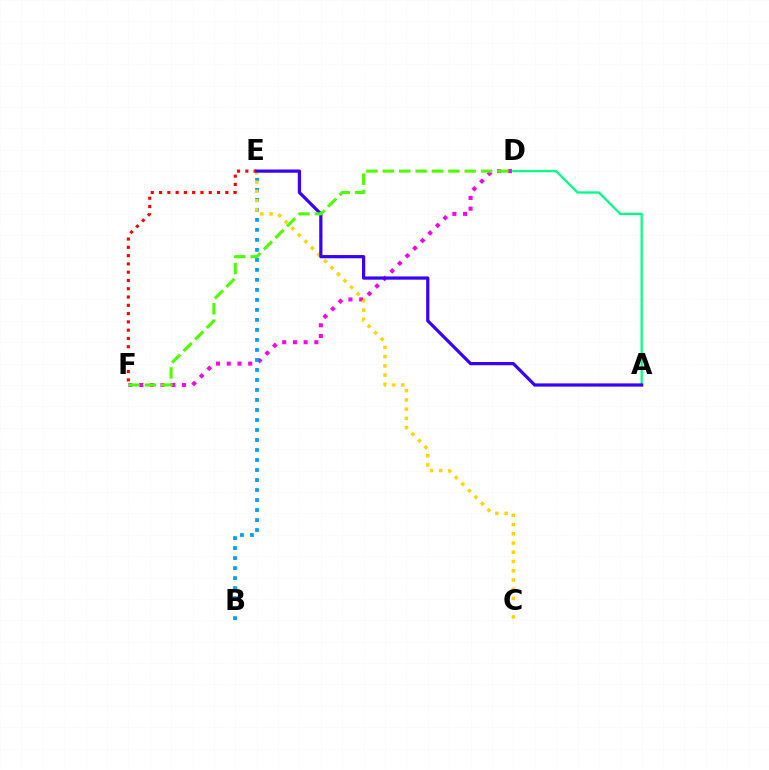{('D', 'F'): [{'color': '#ff00ed', 'line_style': 'dotted', 'thickness': 2.91}, {'color': '#4fff00', 'line_style': 'dashed', 'thickness': 2.22}], ('A', 'D'): [{'color': '#00ff86', 'line_style': 'solid', 'thickness': 1.63}], ('B', 'E'): [{'color': '#009eff', 'line_style': 'dotted', 'thickness': 2.72}], ('E', 'F'): [{'color': '#ff0000', 'line_style': 'dotted', 'thickness': 2.25}], ('C', 'E'): [{'color': '#ffd500', 'line_style': 'dotted', 'thickness': 2.51}], ('A', 'E'): [{'color': '#3700ff', 'line_style': 'solid', 'thickness': 2.32}]}